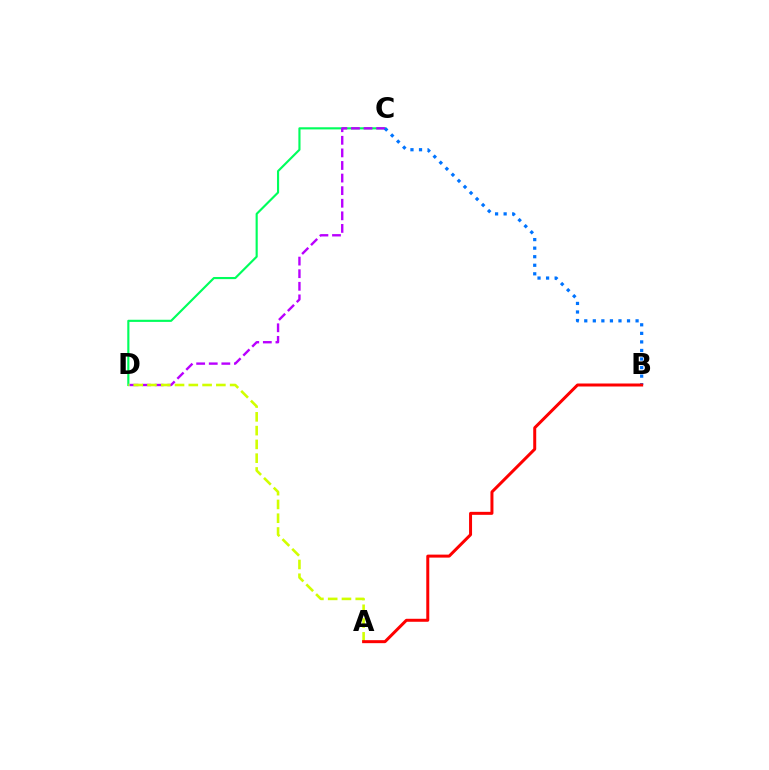{('C', 'D'): [{'color': '#00ff5c', 'line_style': 'solid', 'thickness': 1.54}, {'color': '#b900ff', 'line_style': 'dashed', 'thickness': 1.71}], ('A', 'D'): [{'color': '#d1ff00', 'line_style': 'dashed', 'thickness': 1.87}], ('B', 'C'): [{'color': '#0074ff', 'line_style': 'dotted', 'thickness': 2.32}], ('A', 'B'): [{'color': '#ff0000', 'line_style': 'solid', 'thickness': 2.16}]}